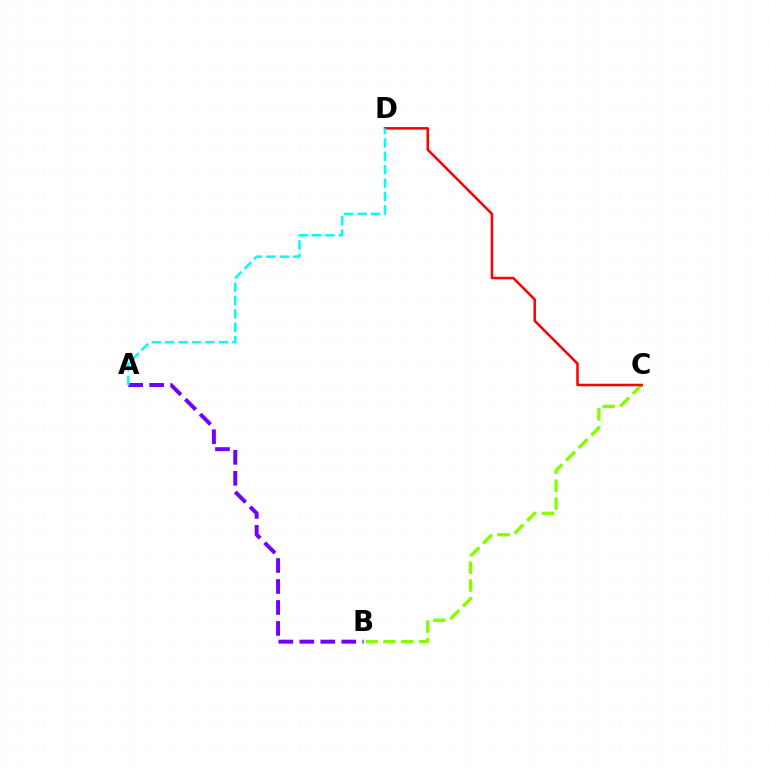{('B', 'C'): [{'color': '#84ff00', 'line_style': 'dashed', 'thickness': 2.42}], ('A', 'B'): [{'color': '#7200ff', 'line_style': 'dashed', 'thickness': 2.85}], ('C', 'D'): [{'color': '#ff0000', 'line_style': 'solid', 'thickness': 1.82}], ('A', 'D'): [{'color': '#00fff6', 'line_style': 'dashed', 'thickness': 1.82}]}